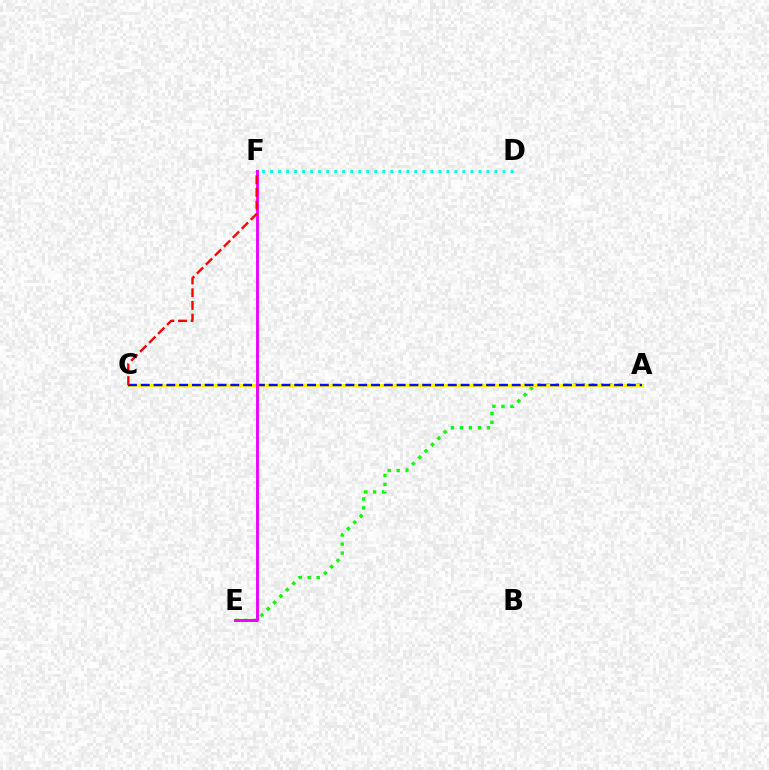{('A', 'E'): [{'color': '#08ff00', 'line_style': 'dotted', 'thickness': 2.44}], ('A', 'C'): [{'color': '#fcf500', 'line_style': 'solid', 'thickness': 2.23}, {'color': '#0010ff', 'line_style': 'dashed', 'thickness': 1.74}], ('D', 'F'): [{'color': '#00fff6', 'line_style': 'dotted', 'thickness': 2.18}], ('E', 'F'): [{'color': '#ee00ff', 'line_style': 'solid', 'thickness': 2.08}], ('C', 'F'): [{'color': '#ff0000', 'line_style': 'dashed', 'thickness': 1.72}]}